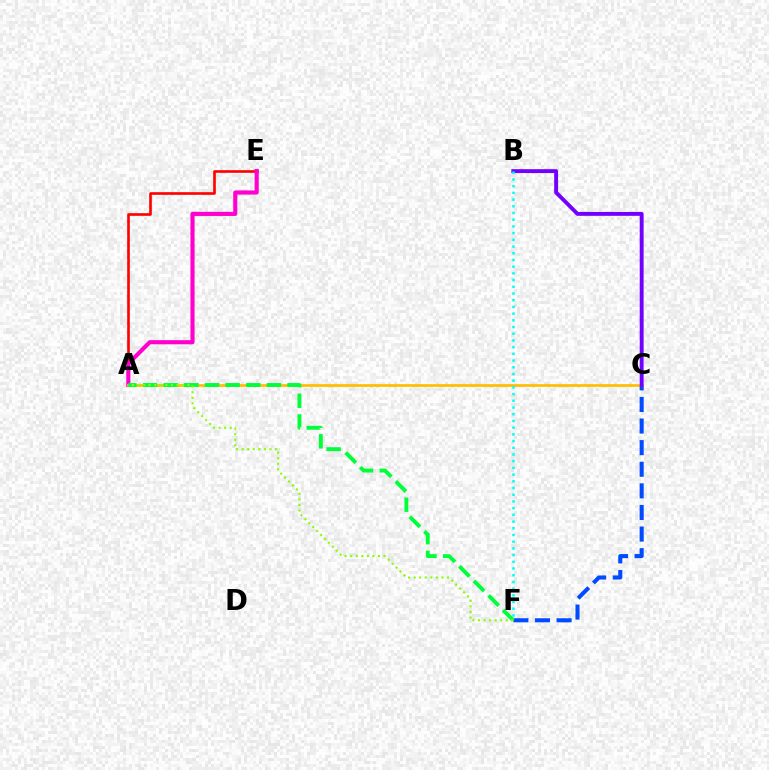{('A', 'E'): [{'color': '#ff0000', 'line_style': 'solid', 'thickness': 1.89}, {'color': '#ff00cf', 'line_style': 'solid', 'thickness': 2.97}], ('C', 'F'): [{'color': '#004bff', 'line_style': 'dashed', 'thickness': 2.94}], ('A', 'C'): [{'color': '#ffbd00', 'line_style': 'solid', 'thickness': 1.93}], ('A', 'F'): [{'color': '#00ff39', 'line_style': 'dashed', 'thickness': 2.8}, {'color': '#84ff00', 'line_style': 'dotted', 'thickness': 1.51}], ('B', 'C'): [{'color': '#7200ff', 'line_style': 'solid', 'thickness': 2.8}], ('B', 'F'): [{'color': '#00fff6', 'line_style': 'dotted', 'thickness': 1.82}]}